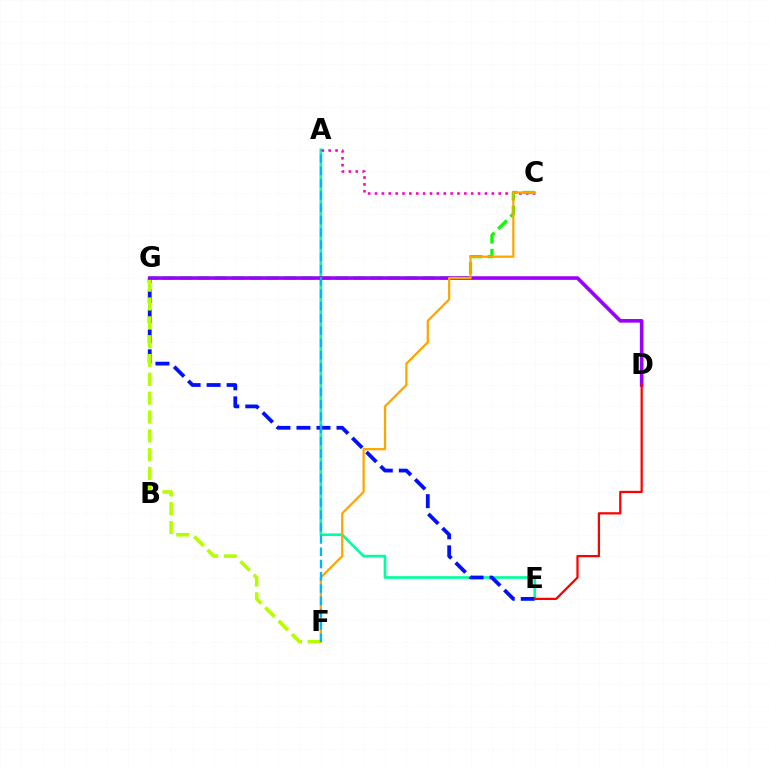{('A', 'E'): [{'color': '#00ff9d', 'line_style': 'solid', 'thickness': 1.91}], ('A', 'C'): [{'color': '#ff00bd', 'line_style': 'dotted', 'thickness': 1.87}], ('E', 'G'): [{'color': '#0010ff', 'line_style': 'dashed', 'thickness': 2.72}], ('C', 'G'): [{'color': '#08ff00', 'line_style': 'dashed', 'thickness': 2.35}], ('F', 'G'): [{'color': '#b3ff00', 'line_style': 'dashed', 'thickness': 2.56}], ('D', 'G'): [{'color': '#9b00ff', 'line_style': 'solid', 'thickness': 2.61}], ('C', 'F'): [{'color': '#ffa500', 'line_style': 'solid', 'thickness': 1.62}], ('A', 'F'): [{'color': '#00b5ff', 'line_style': 'dashed', 'thickness': 1.67}], ('D', 'E'): [{'color': '#ff0000', 'line_style': 'solid', 'thickness': 1.62}]}